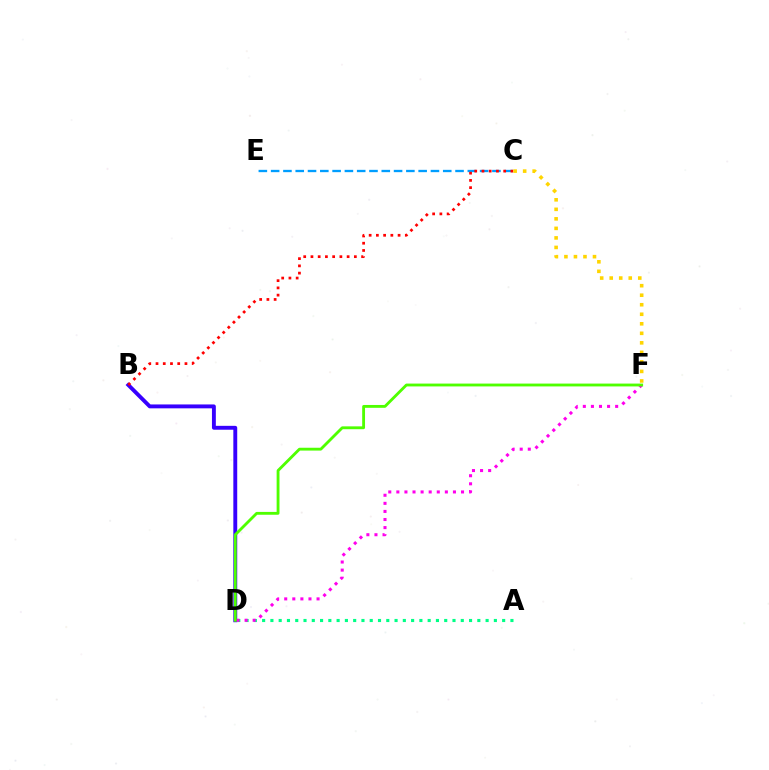{('C', 'E'): [{'color': '#009eff', 'line_style': 'dashed', 'thickness': 1.67}], ('B', 'D'): [{'color': '#3700ff', 'line_style': 'solid', 'thickness': 2.8}], ('B', 'C'): [{'color': '#ff0000', 'line_style': 'dotted', 'thickness': 1.97}], ('A', 'D'): [{'color': '#00ff86', 'line_style': 'dotted', 'thickness': 2.25}], ('D', 'F'): [{'color': '#ff00ed', 'line_style': 'dotted', 'thickness': 2.2}, {'color': '#4fff00', 'line_style': 'solid', 'thickness': 2.05}], ('C', 'F'): [{'color': '#ffd500', 'line_style': 'dotted', 'thickness': 2.59}]}